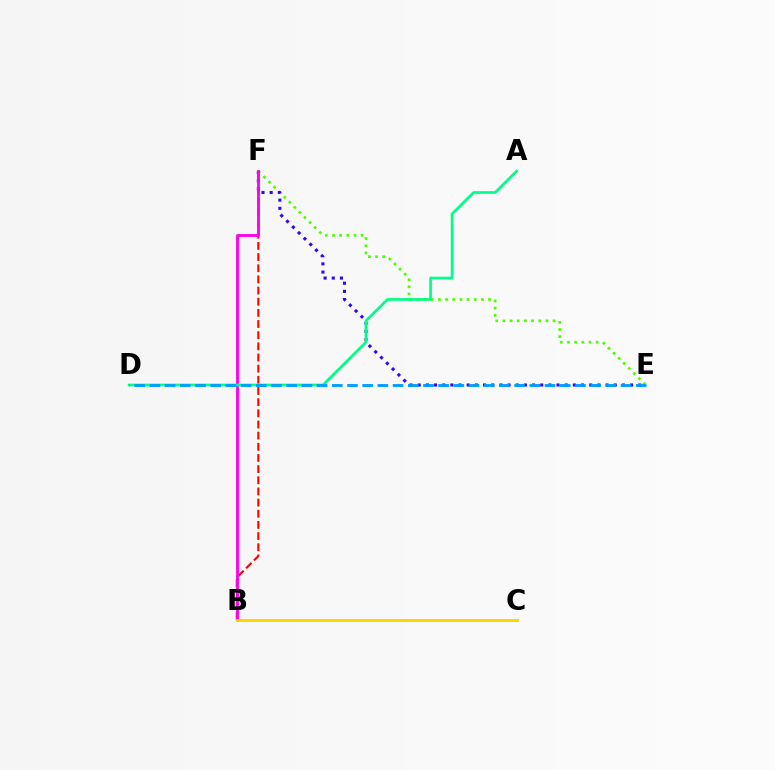{('B', 'F'): [{'color': '#ff0000', 'line_style': 'dashed', 'thickness': 1.52}, {'color': '#ff00ed', 'line_style': 'solid', 'thickness': 2.05}], ('E', 'F'): [{'color': '#4fff00', 'line_style': 'dotted', 'thickness': 1.95}, {'color': '#3700ff', 'line_style': 'dotted', 'thickness': 2.22}], ('A', 'D'): [{'color': '#00ff86', 'line_style': 'solid', 'thickness': 1.95}], ('D', 'E'): [{'color': '#009eff', 'line_style': 'dashed', 'thickness': 2.06}], ('B', 'C'): [{'color': '#ffd500', 'line_style': 'solid', 'thickness': 2.11}]}